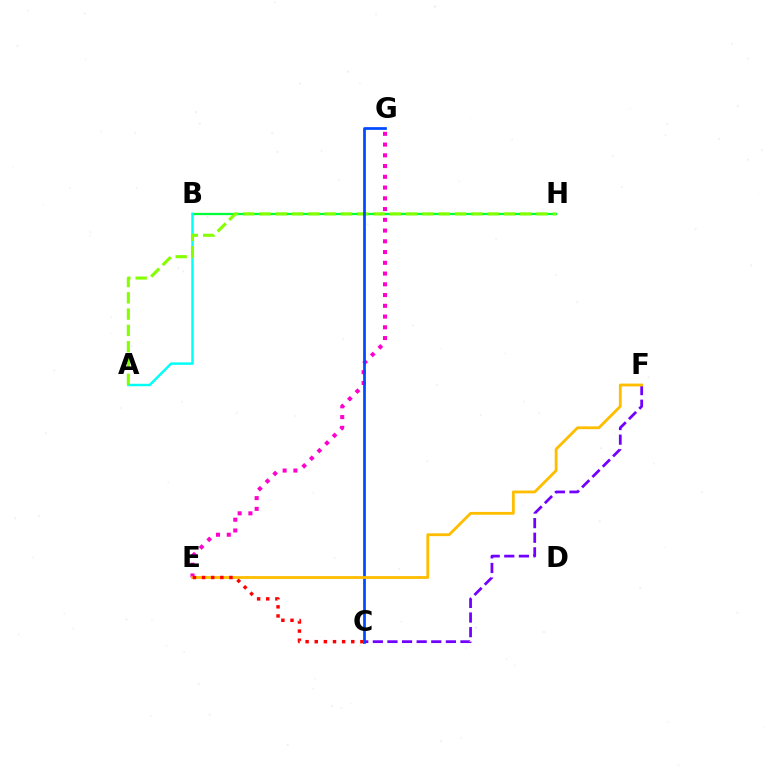{('C', 'F'): [{'color': '#7200ff', 'line_style': 'dashed', 'thickness': 1.98}], ('B', 'H'): [{'color': '#00ff39', 'line_style': 'solid', 'thickness': 1.64}], ('A', 'B'): [{'color': '#00fff6', 'line_style': 'solid', 'thickness': 1.77}], ('A', 'H'): [{'color': '#84ff00', 'line_style': 'dashed', 'thickness': 2.21}], ('E', 'G'): [{'color': '#ff00cf', 'line_style': 'dotted', 'thickness': 2.92}], ('C', 'G'): [{'color': '#004bff', 'line_style': 'solid', 'thickness': 1.96}], ('E', 'F'): [{'color': '#ffbd00', 'line_style': 'solid', 'thickness': 2.02}], ('C', 'E'): [{'color': '#ff0000', 'line_style': 'dotted', 'thickness': 2.48}]}